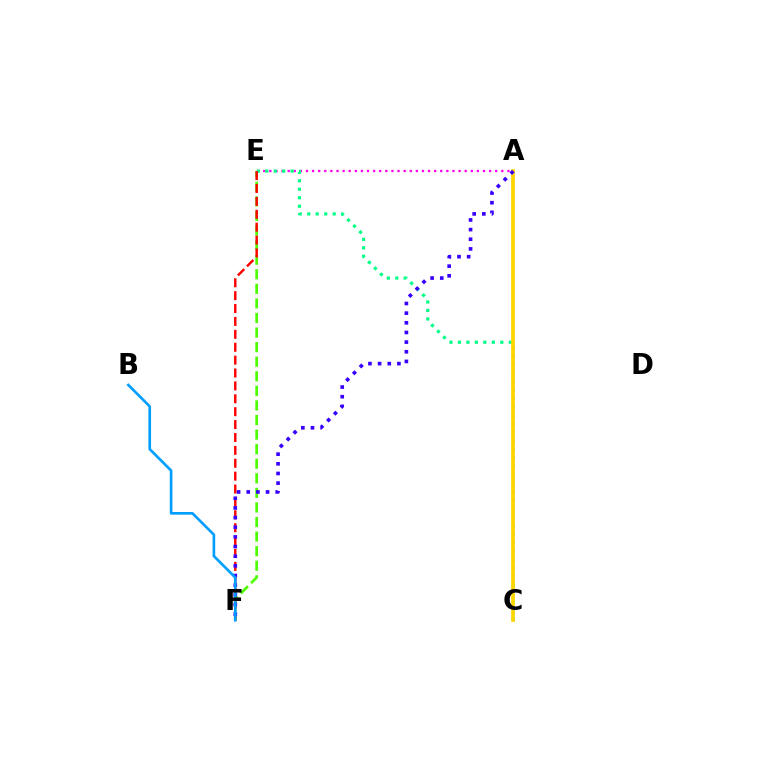{('E', 'F'): [{'color': '#4fff00', 'line_style': 'dashed', 'thickness': 1.98}, {'color': '#ff0000', 'line_style': 'dashed', 'thickness': 1.75}], ('A', 'E'): [{'color': '#ff00ed', 'line_style': 'dotted', 'thickness': 1.66}], ('C', 'E'): [{'color': '#00ff86', 'line_style': 'dotted', 'thickness': 2.3}], ('A', 'C'): [{'color': '#ffd500', 'line_style': 'solid', 'thickness': 2.69}], ('A', 'F'): [{'color': '#3700ff', 'line_style': 'dotted', 'thickness': 2.62}], ('B', 'F'): [{'color': '#009eff', 'line_style': 'solid', 'thickness': 1.91}]}